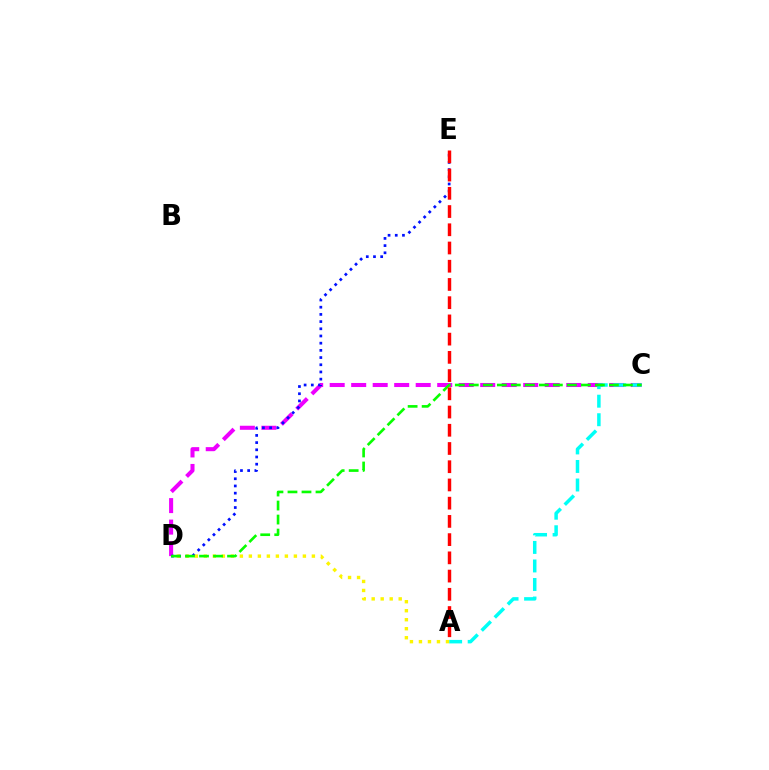{('C', 'D'): [{'color': '#ee00ff', 'line_style': 'dashed', 'thickness': 2.92}, {'color': '#08ff00', 'line_style': 'dashed', 'thickness': 1.9}], ('A', 'C'): [{'color': '#00fff6', 'line_style': 'dashed', 'thickness': 2.52}], ('D', 'E'): [{'color': '#0010ff', 'line_style': 'dotted', 'thickness': 1.95}], ('A', 'D'): [{'color': '#fcf500', 'line_style': 'dotted', 'thickness': 2.45}], ('A', 'E'): [{'color': '#ff0000', 'line_style': 'dashed', 'thickness': 2.48}]}